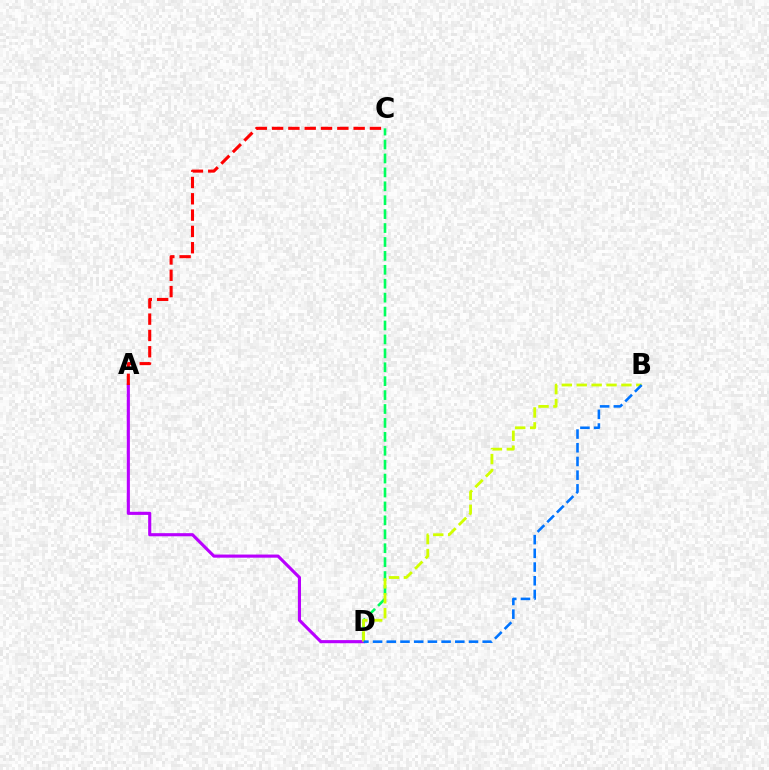{('C', 'D'): [{'color': '#00ff5c', 'line_style': 'dashed', 'thickness': 1.89}], ('A', 'D'): [{'color': '#b900ff', 'line_style': 'solid', 'thickness': 2.25}], ('B', 'D'): [{'color': '#d1ff00', 'line_style': 'dashed', 'thickness': 2.02}, {'color': '#0074ff', 'line_style': 'dashed', 'thickness': 1.86}], ('A', 'C'): [{'color': '#ff0000', 'line_style': 'dashed', 'thickness': 2.22}]}